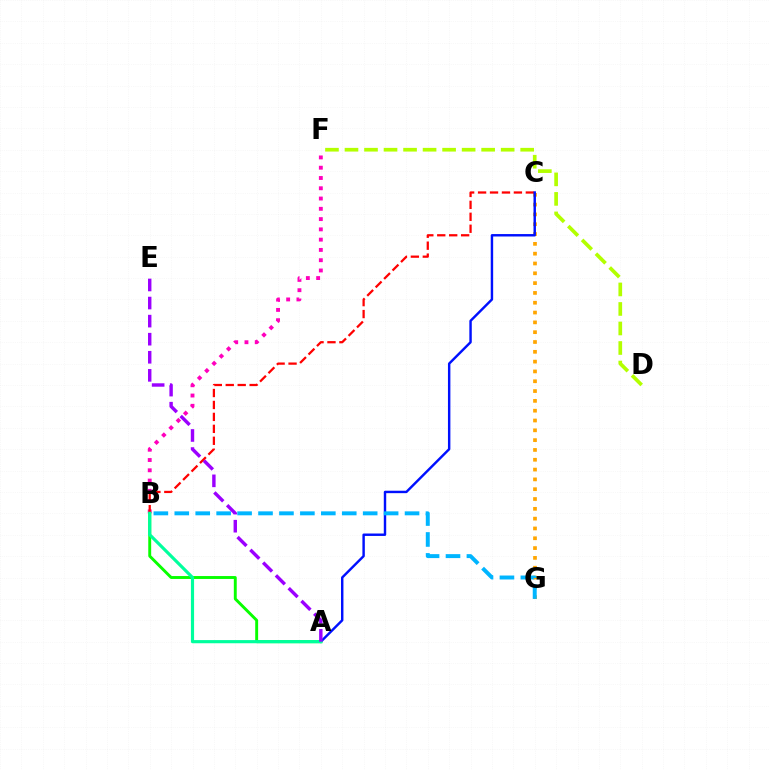{('B', 'F'): [{'color': '#ff00bd', 'line_style': 'dotted', 'thickness': 2.79}], ('C', 'G'): [{'color': '#ffa500', 'line_style': 'dotted', 'thickness': 2.67}], ('A', 'B'): [{'color': '#08ff00', 'line_style': 'solid', 'thickness': 2.1}, {'color': '#00ff9d', 'line_style': 'solid', 'thickness': 2.27}], ('D', 'F'): [{'color': '#b3ff00', 'line_style': 'dashed', 'thickness': 2.65}], ('B', 'C'): [{'color': '#ff0000', 'line_style': 'dashed', 'thickness': 1.62}], ('A', 'C'): [{'color': '#0010ff', 'line_style': 'solid', 'thickness': 1.75}], ('B', 'G'): [{'color': '#00b5ff', 'line_style': 'dashed', 'thickness': 2.84}], ('A', 'E'): [{'color': '#9b00ff', 'line_style': 'dashed', 'thickness': 2.46}]}